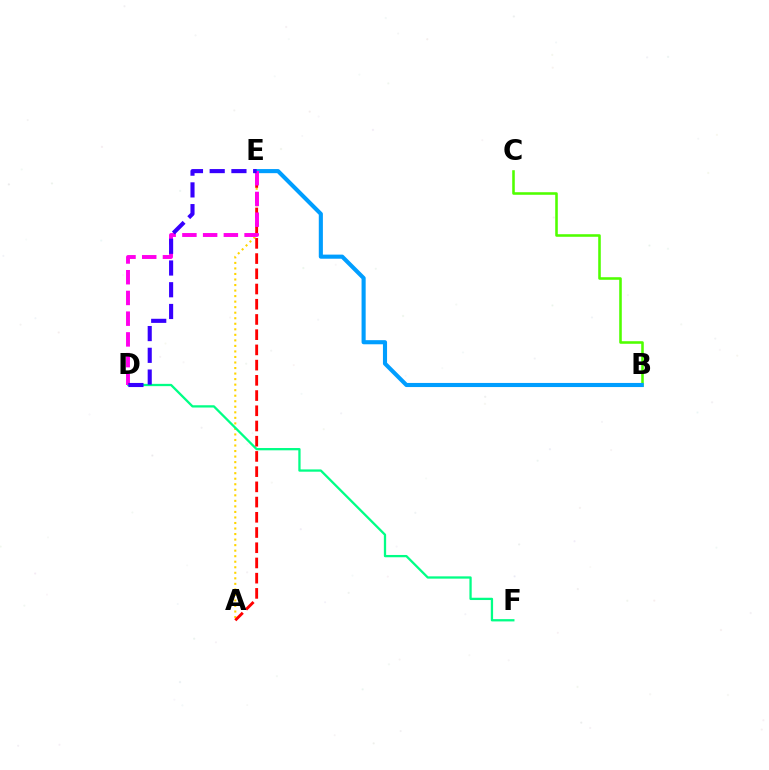{('A', 'E'): [{'color': '#ffd500', 'line_style': 'dotted', 'thickness': 1.5}, {'color': '#ff0000', 'line_style': 'dashed', 'thickness': 2.07}], ('D', 'F'): [{'color': '#00ff86', 'line_style': 'solid', 'thickness': 1.65}], ('B', 'C'): [{'color': '#4fff00', 'line_style': 'solid', 'thickness': 1.85}], ('B', 'E'): [{'color': '#009eff', 'line_style': 'solid', 'thickness': 2.96}], ('D', 'E'): [{'color': '#ff00ed', 'line_style': 'dashed', 'thickness': 2.82}, {'color': '#3700ff', 'line_style': 'dashed', 'thickness': 2.95}]}